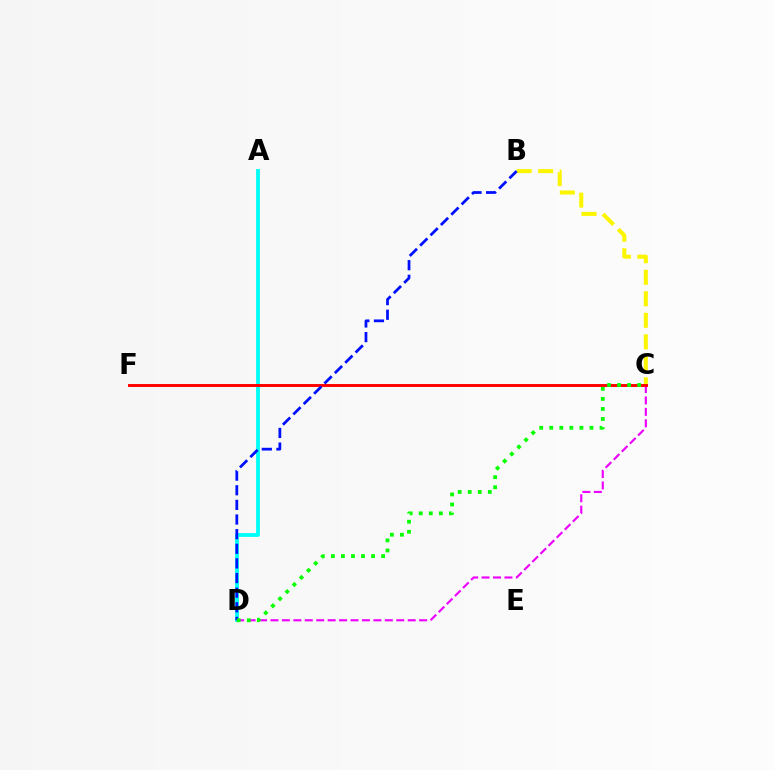{('A', 'D'): [{'color': '#00fff6', 'line_style': 'solid', 'thickness': 2.75}], ('B', 'C'): [{'color': '#fcf500', 'line_style': 'dashed', 'thickness': 2.92}], ('C', 'D'): [{'color': '#ee00ff', 'line_style': 'dashed', 'thickness': 1.55}, {'color': '#08ff00', 'line_style': 'dotted', 'thickness': 2.73}], ('C', 'F'): [{'color': '#ff0000', 'line_style': 'solid', 'thickness': 2.11}], ('B', 'D'): [{'color': '#0010ff', 'line_style': 'dashed', 'thickness': 1.99}]}